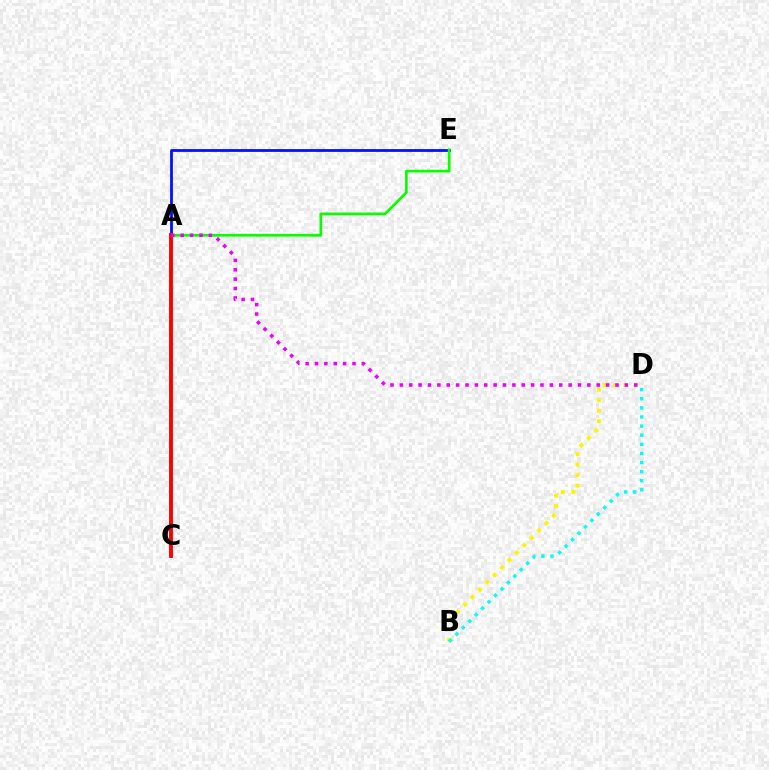{('A', 'E'): [{'color': '#0010ff', 'line_style': 'solid', 'thickness': 2.0}, {'color': '#08ff00', 'line_style': 'solid', 'thickness': 1.94}], ('A', 'C'): [{'color': '#ff0000', 'line_style': 'solid', 'thickness': 2.81}], ('B', 'D'): [{'color': '#fcf500', 'line_style': 'dotted', 'thickness': 2.84}, {'color': '#00fff6', 'line_style': 'dotted', 'thickness': 2.47}], ('A', 'D'): [{'color': '#ee00ff', 'line_style': 'dotted', 'thickness': 2.55}]}